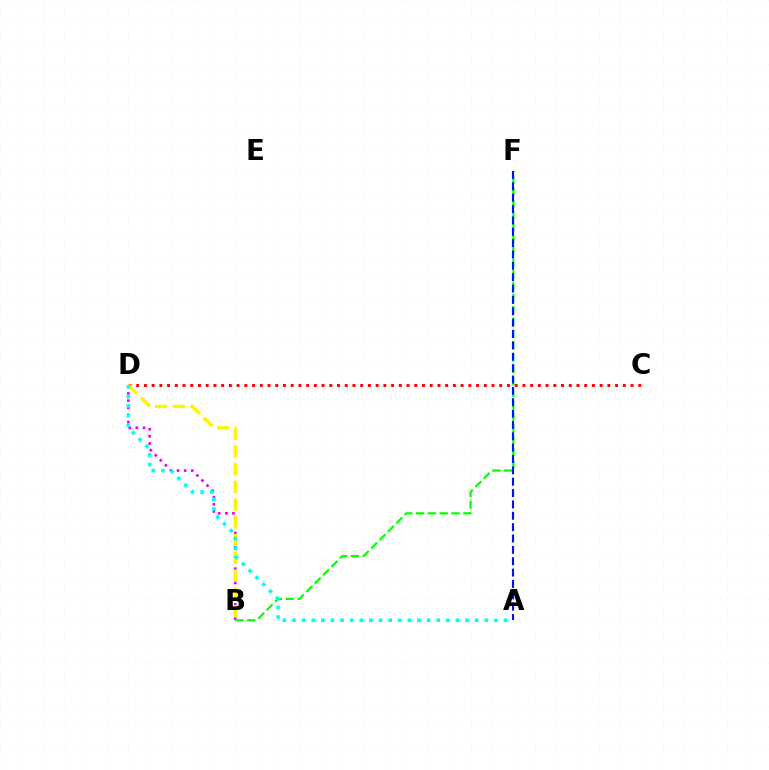{('B', 'D'): [{'color': '#ee00ff', 'line_style': 'dotted', 'thickness': 1.94}, {'color': '#fcf500', 'line_style': 'dashed', 'thickness': 2.41}], ('B', 'F'): [{'color': '#08ff00', 'line_style': 'dashed', 'thickness': 1.61}], ('A', 'F'): [{'color': '#0010ff', 'line_style': 'dashed', 'thickness': 1.54}], ('C', 'D'): [{'color': '#ff0000', 'line_style': 'dotted', 'thickness': 2.1}], ('A', 'D'): [{'color': '#00fff6', 'line_style': 'dotted', 'thickness': 2.61}]}